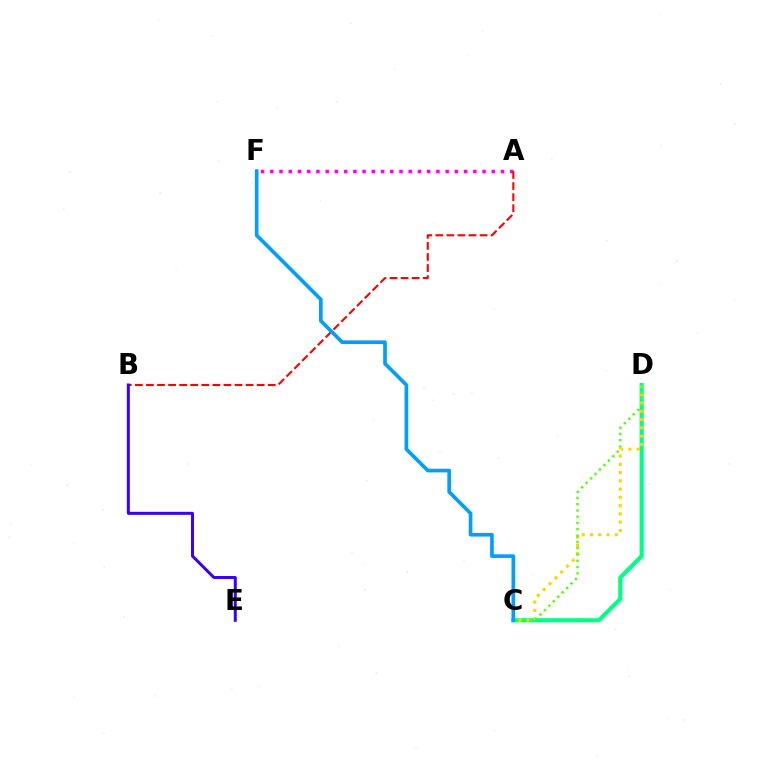{('C', 'D'): [{'color': '#00ff86', 'line_style': 'solid', 'thickness': 2.99}, {'color': '#ffd500', 'line_style': 'dotted', 'thickness': 2.24}, {'color': '#4fff00', 'line_style': 'dotted', 'thickness': 1.71}], ('A', 'F'): [{'color': '#ff00ed', 'line_style': 'dotted', 'thickness': 2.51}], ('A', 'B'): [{'color': '#ff0000', 'line_style': 'dashed', 'thickness': 1.5}], ('C', 'F'): [{'color': '#009eff', 'line_style': 'solid', 'thickness': 2.64}], ('B', 'E'): [{'color': '#3700ff', 'line_style': 'solid', 'thickness': 2.17}]}